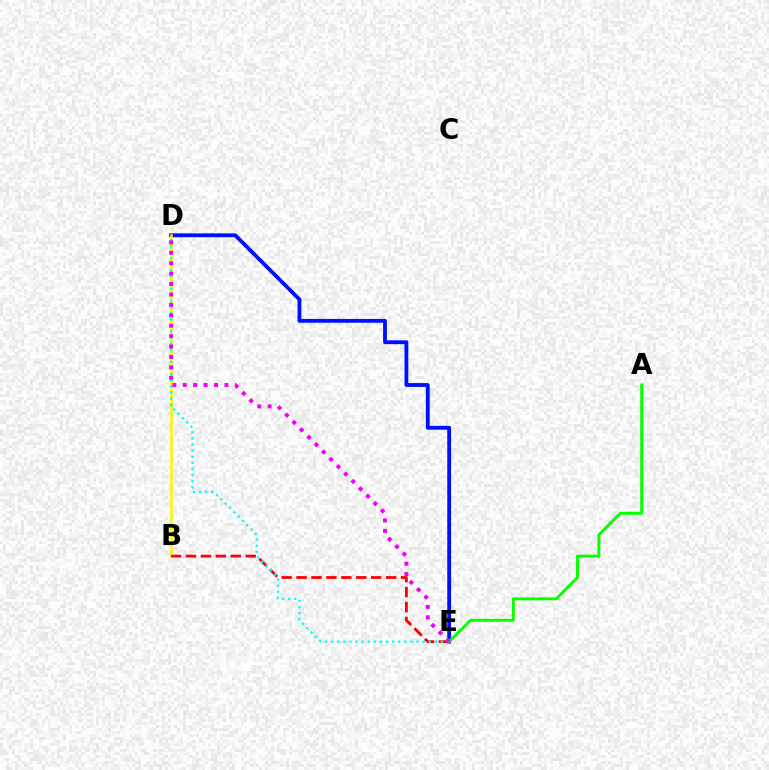{('D', 'E'): [{'color': '#0010ff', 'line_style': 'solid', 'thickness': 2.76}, {'color': '#00fff6', 'line_style': 'dotted', 'thickness': 1.66}, {'color': '#ee00ff', 'line_style': 'dotted', 'thickness': 2.83}], ('A', 'E'): [{'color': '#08ff00', 'line_style': 'solid', 'thickness': 2.1}], ('B', 'D'): [{'color': '#fcf500', 'line_style': 'solid', 'thickness': 1.82}], ('B', 'E'): [{'color': '#ff0000', 'line_style': 'dashed', 'thickness': 2.03}]}